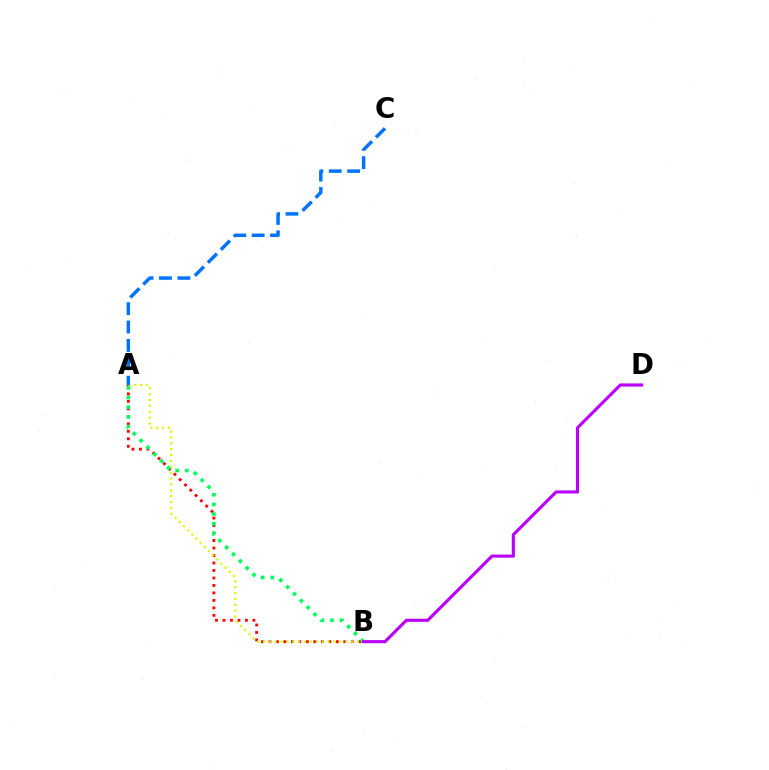{('A', 'B'): [{'color': '#ff0000', 'line_style': 'dotted', 'thickness': 2.03}, {'color': '#00ff5c', 'line_style': 'dotted', 'thickness': 2.63}, {'color': '#d1ff00', 'line_style': 'dotted', 'thickness': 1.6}], ('A', 'C'): [{'color': '#0074ff', 'line_style': 'dashed', 'thickness': 2.5}], ('B', 'D'): [{'color': '#b900ff', 'line_style': 'solid', 'thickness': 2.25}]}